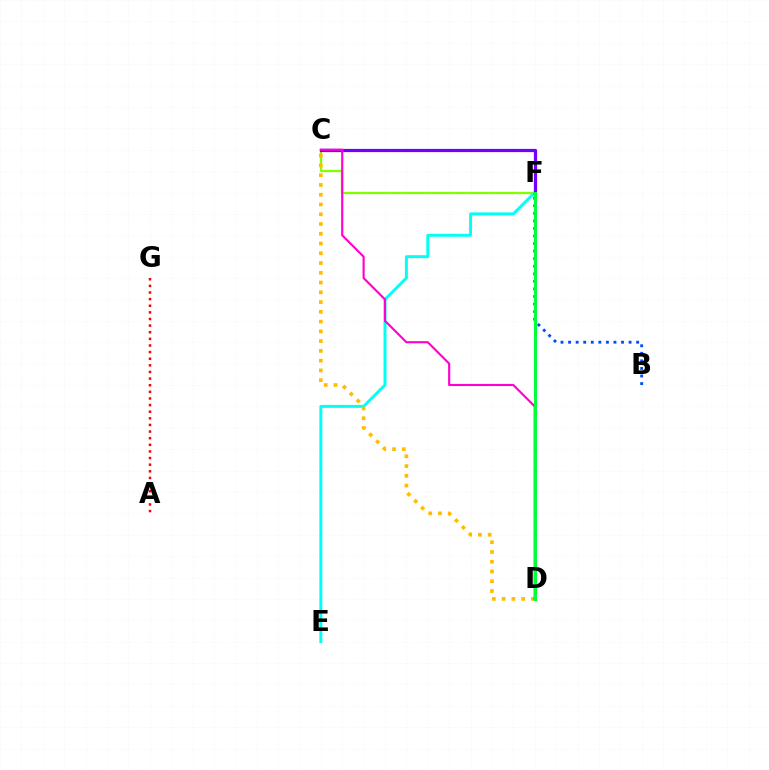{('C', 'F'): [{'color': '#84ff00', 'line_style': 'solid', 'thickness': 1.65}, {'color': '#7200ff', 'line_style': 'solid', 'thickness': 2.32}], ('A', 'G'): [{'color': '#ff0000', 'line_style': 'dotted', 'thickness': 1.8}], ('E', 'F'): [{'color': '#00fff6', 'line_style': 'solid', 'thickness': 2.13}], ('B', 'F'): [{'color': '#004bff', 'line_style': 'dotted', 'thickness': 2.05}], ('C', 'D'): [{'color': '#ffbd00', 'line_style': 'dotted', 'thickness': 2.65}, {'color': '#ff00cf', 'line_style': 'solid', 'thickness': 1.53}], ('D', 'F'): [{'color': '#00ff39', 'line_style': 'solid', 'thickness': 2.18}]}